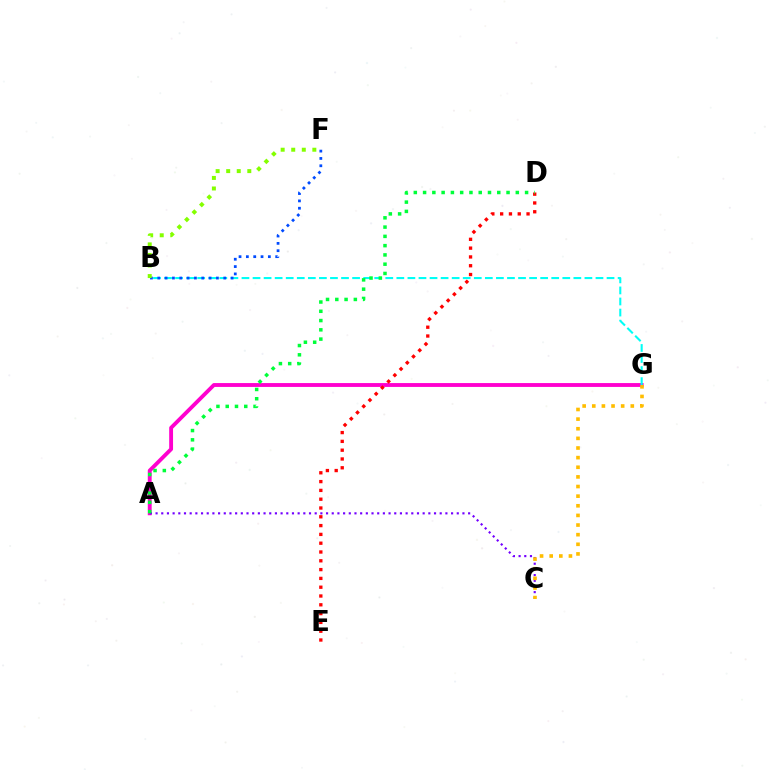{('A', 'G'): [{'color': '#ff00cf', 'line_style': 'solid', 'thickness': 2.78}], ('D', 'E'): [{'color': '#ff0000', 'line_style': 'dotted', 'thickness': 2.39}], ('B', 'G'): [{'color': '#00fff6', 'line_style': 'dashed', 'thickness': 1.5}], ('B', 'F'): [{'color': '#004bff', 'line_style': 'dotted', 'thickness': 1.99}, {'color': '#84ff00', 'line_style': 'dotted', 'thickness': 2.87}], ('A', 'C'): [{'color': '#7200ff', 'line_style': 'dotted', 'thickness': 1.54}], ('A', 'D'): [{'color': '#00ff39', 'line_style': 'dotted', 'thickness': 2.52}], ('C', 'G'): [{'color': '#ffbd00', 'line_style': 'dotted', 'thickness': 2.62}]}